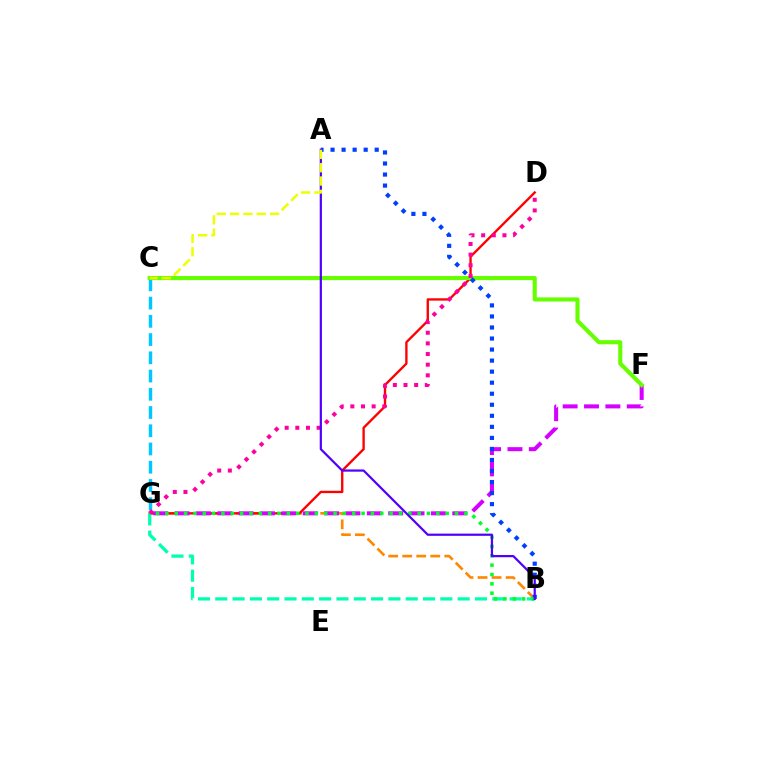{('B', 'G'): [{'color': '#ff8800', 'line_style': 'dashed', 'thickness': 1.91}, {'color': '#00ffaf', 'line_style': 'dashed', 'thickness': 2.35}, {'color': '#00ff27', 'line_style': 'dotted', 'thickness': 2.54}], ('D', 'G'): [{'color': '#ff0000', 'line_style': 'solid', 'thickness': 1.69}, {'color': '#ff00a0', 'line_style': 'dotted', 'thickness': 2.89}], ('C', 'G'): [{'color': '#00c7ff', 'line_style': 'dashed', 'thickness': 2.48}], ('F', 'G'): [{'color': '#d600ff', 'line_style': 'dashed', 'thickness': 2.9}], ('C', 'F'): [{'color': '#66ff00', 'line_style': 'solid', 'thickness': 2.94}], ('A', 'B'): [{'color': '#003fff', 'line_style': 'dotted', 'thickness': 3.0}, {'color': '#4f00ff', 'line_style': 'solid', 'thickness': 1.6}], ('A', 'C'): [{'color': '#eeff00', 'line_style': 'dashed', 'thickness': 1.81}]}